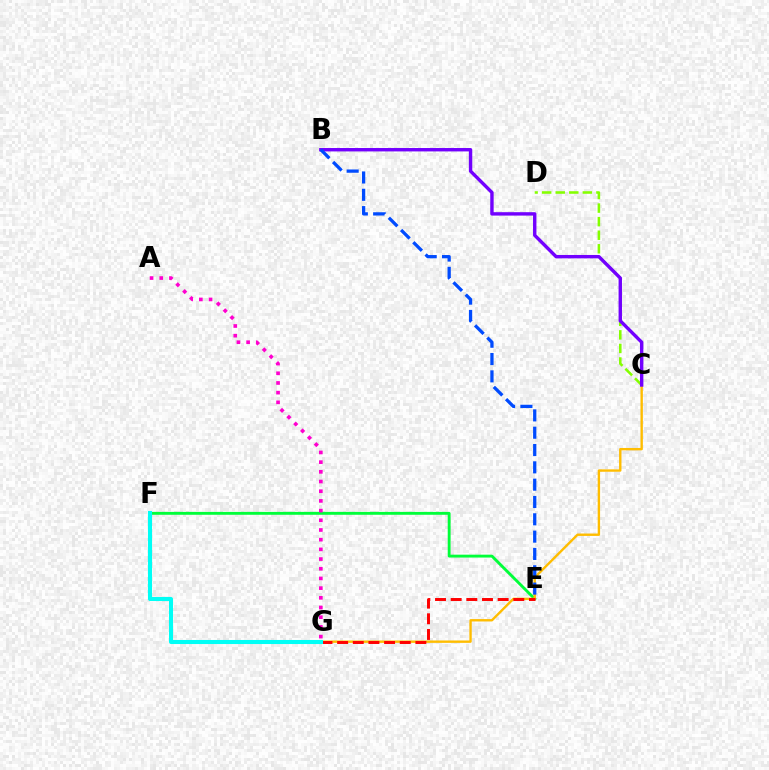{('E', 'F'): [{'color': '#00ff39', 'line_style': 'solid', 'thickness': 2.07}], ('C', 'G'): [{'color': '#ffbd00', 'line_style': 'solid', 'thickness': 1.72}], ('C', 'D'): [{'color': '#84ff00', 'line_style': 'dashed', 'thickness': 1.84}], ('E', 'G'): [{'color': '#ff0000', 'line_style': 'dashed', 'thickness': 2.13}], ('B', 'C'): [{'color': '#7200ff', 'line_style': 'solid', 'thickness': 2.45}], ('F', 'G'): [{'color': '#00fff6', 'line_style': 'solid', 'thickness': 2.93}], ('B', 'E'): [{'color': '#004bff', 'line_style': 'dashed', 'thickness': 2.35}], ('A', 'G'): [{'color': '#ff00cf', 'line_style': 'dotted', 'thickness': 2.63}]}